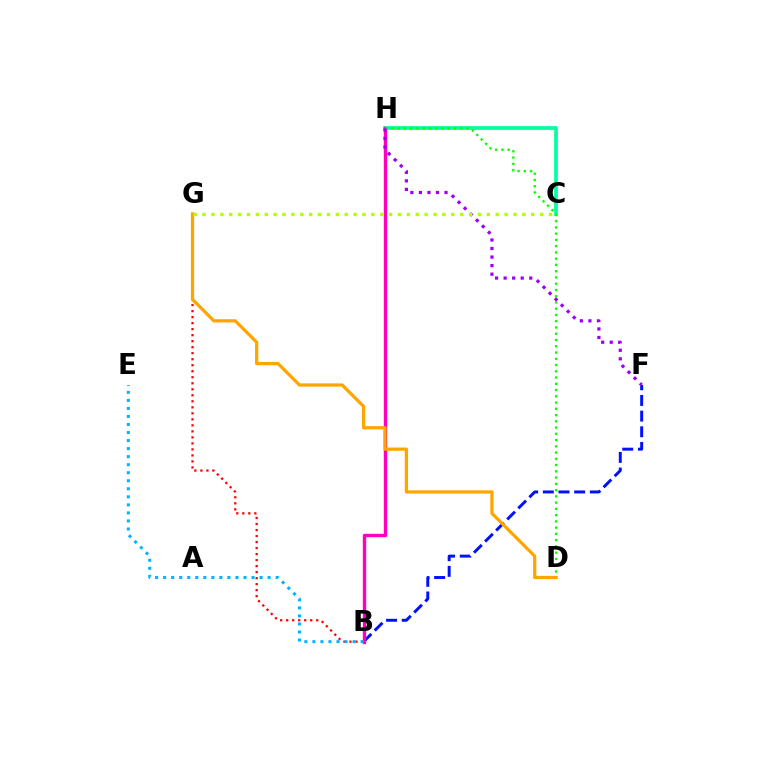{('C', 'H'): [{'color': '#00ff9d', 'line_style': 'solid', 'thickness': 2.66}], ('B', 'G'): [{'color': '#ff0000', 'line_style': 'dotted', 'thickness': 1.63}], ('B', 'F'): [{'color': '#0010ff', 'line_style': 'dashed', 'thickness': 2.13}], ('B', 'H'): [{'color': '#ff00bd', 'line_style': 'solid', 'thickness': 2.44}], ('B', 'E'): [{'color': '#00b5ff', 'line_style': 'dotted', 'thickness': 2.18}], ('D', 'H'): [{'color': '#08ff00', 'line_style': 'dotted', 'thickness': 1.7}], ('F', 'H'): [{'color': '#9b00ff', 'line_style': 'dotted', 'thickness': 2.32}], ('D', 'G'): [{'color': '#ffa500', 'line_style': 'solid', 'thickness': 2.33}], ('C', 'G'): [{'color': '#b3ff00', 'line_style': 'dotted', 'thickness': 2.41}]}